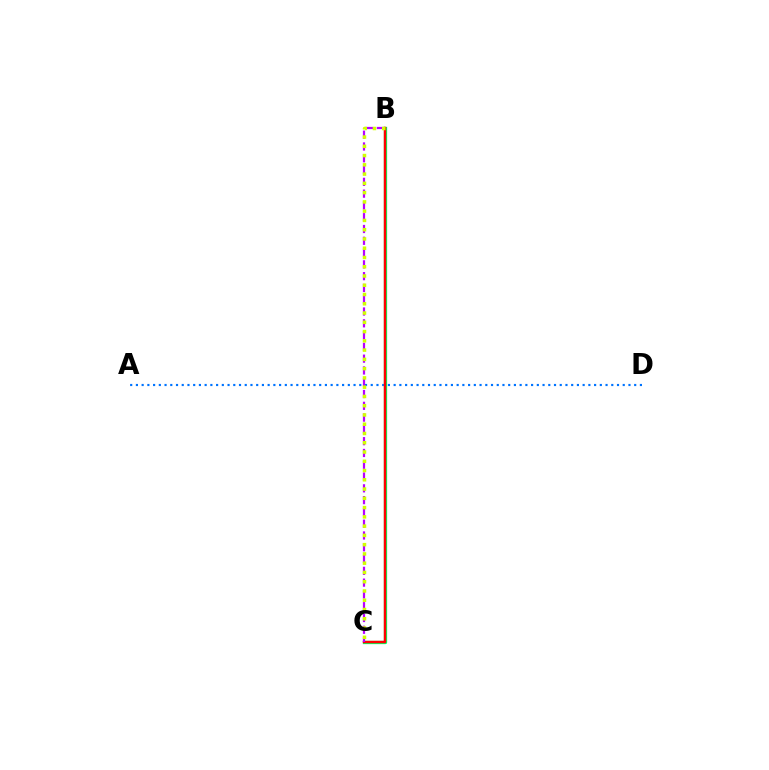{('A', 'D'): [{'color': '#0074ff', 'line_style': 'dotted', 'thickness': 1.56}], ('B', 'C'): [{'color': '#00ff5c', 'line_style': 'solid', 'thickness': 2.36}, {'color': '#ff0000', 'line_style': 'solid', 'thickness': 1.74}, {'color': '#b900ff', 'line_style': 'dashed', 'thickness': 1.6}, {'color': '#d1ff00', 'line_style': 'dotted', 'thickness': 2.52}]}